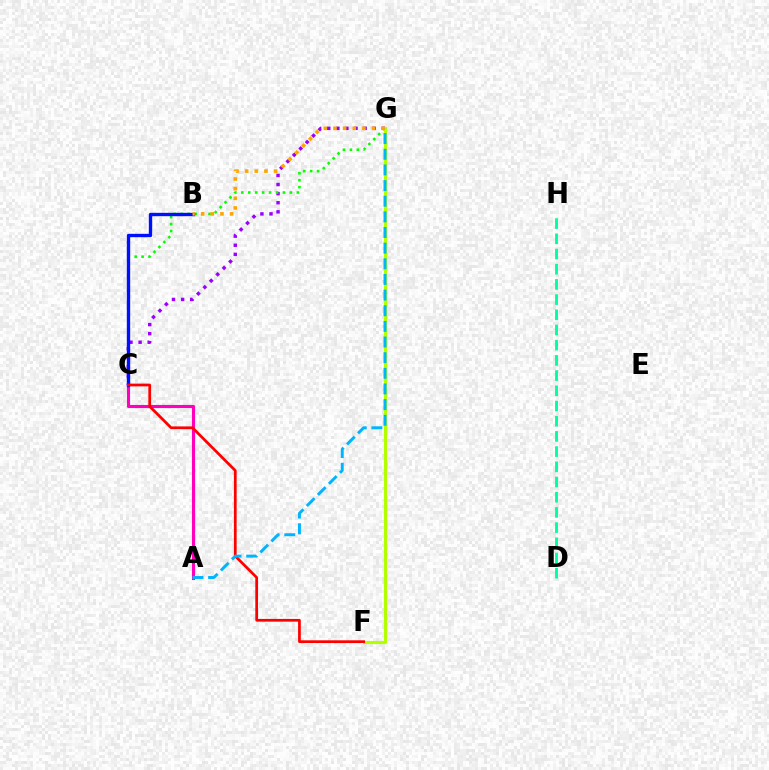{('C', 'G'): [{'color': '#9b00ff', 'line_style': 'dotted', 'thickness': 2.47}, {'color': '#08ff00', 'line_style': 'dotted', 'thickness': 1.89}], ('A', 'C'): [{'color': '#ff00bd', 'line_style': 'solid', 'thickness': 2.24}], ('B', 'C'): [{'color': '#0010ff', 'line_style': 'solid', 'thickness': 2.42}], ('D', 'H'): [{'color': '#00ff9d', 'line_style': 'dashed', 'thickness': 2.06}], ('F', 'G'): [{'color': '#b3ff00', 'line_style': 'solid', 'thickness': 2.26}], ('B', 'G'): [{'color': '#ffa500', 'line_style': 'dotted', 'thickness': 2.62}], ('C', 'F'): [{'color': '#ff0000', 'line_style': 'solid', 'thickness': 1.97}], ('A', 'G'): [{'color': '#00b5ff', 'line_style': 'dashed', 'thickness': 2.13}]}